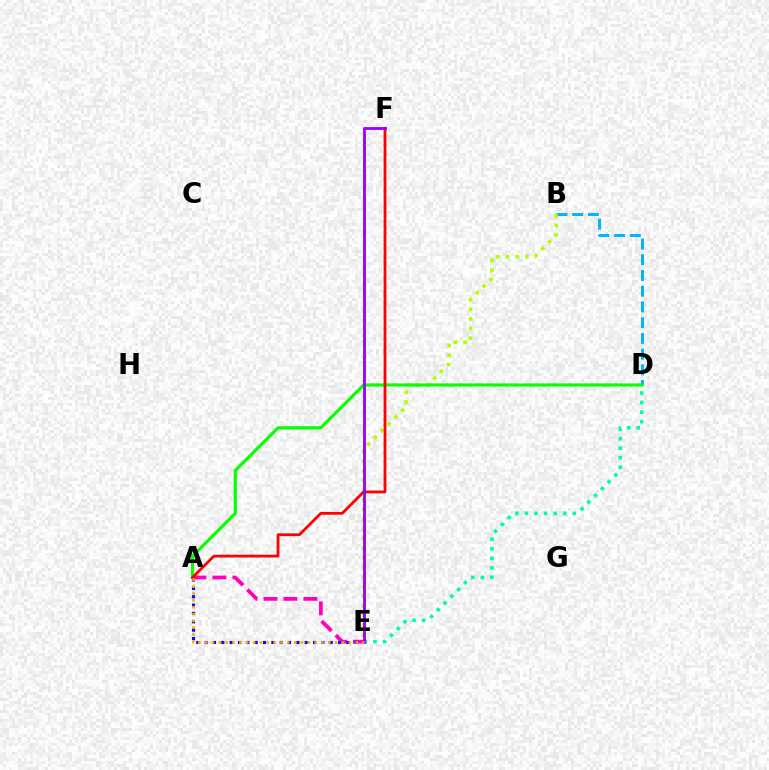{('A', 'E'): [{'color': '#ff00bd', 'line_style': 'dashed', 'thickness': 2.71}, {'color': '#0010ff', 'line_style': 'dotted', 'thickness': 2.27}, {'color': '#ffa500', 'line_style': 'dotted', 'thickness': 1.86}], ('B', 'D'): [{'color': '#00b5ff', 'line_style': 'dashed', 'thickness': 2.14}], ('D', 'E'): [{'color': '#00ff9d', 'line_style': 'dotted', 'thickness': 2.6}], ('B', 'E'): [{'color': '#b3ff00', 'line_style': 'dotted', 'thickness': 2.62}], ('A', 'D'): [{'color': '#08ff00', 'line_style': 'solid', 'thickness': 2.28}], ('A', 'F'): [{'color': '#ff0000', 'line_style': 'solid', 'thickness': 2.01}], ('E', 'F'): [{'color': '#9b00ff', 'line_style': 'solid', 'thickness': 2.05}]}